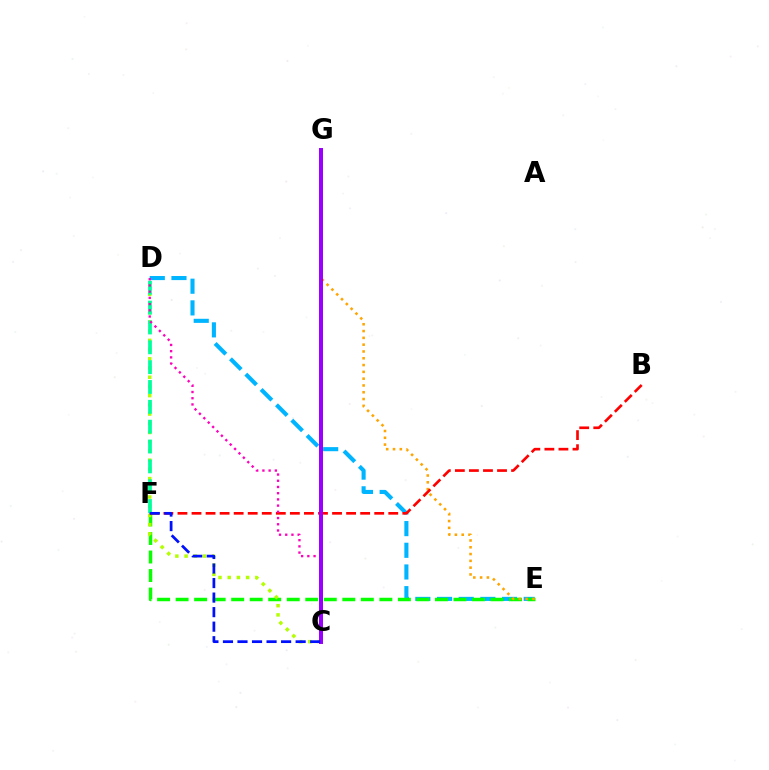{('D', 'E'): [{'color': '#00b5ff', 'line_style': 'dashed', 'thickness': 2.95}], ('E', 'F'): [{'color': '#08ff00', 'line_style': 'dashed', 'thickness': 2.52}], ('E', 'G'): [{'color': '#ffa500', 'line_style': 'dotted', 'thickness': 1.85}], ('C', 'D'): [{'color': '#b3ff00', 'line_style': 'dotted', 'thickness': 2.5}, {'color': '#ff00bd', 'line_style': 'dotted', 'thickness': 1.69}], ('B', 'F'): [{'color': '#ff0000', 'line_style': 'dashed', 'thickness': 1.91}], ('D', 'F'): [{'color': '#00ff9d', 'line_style': 'dashed', 'thickness': 2.7}], ('C', 'G'): [{'color': '#9b00ff', 'line_style': 'solid', 'thickness': 2.88}], ('C', 'F'): [{'color': '#0010ff', 'line_style': 'dashed', 'thickness': 1.97}]}